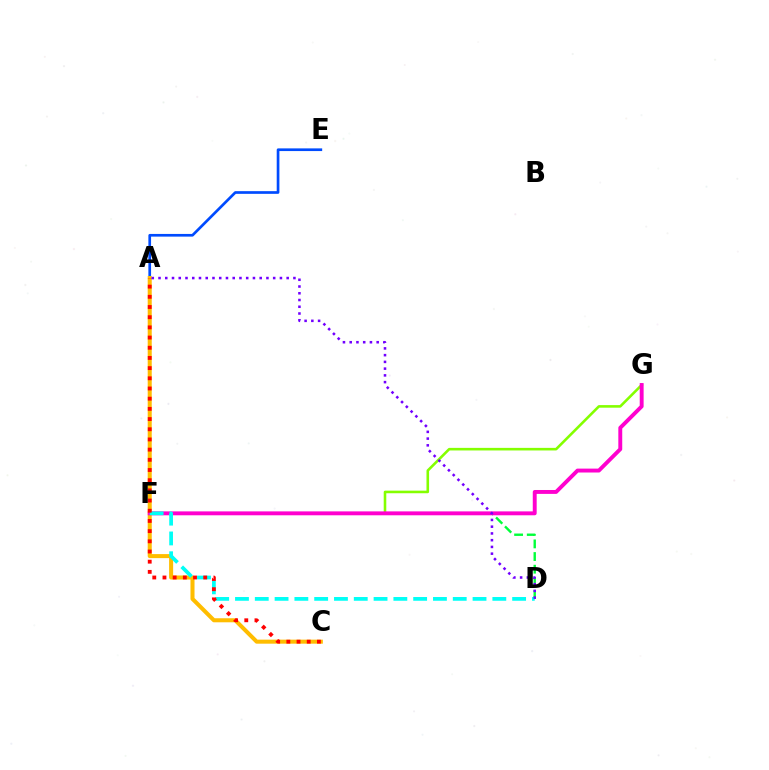{('D', 'F'): [{'color': '#00ff39', 'line_style': 'dashed', 'thickness': 1.72}, {'color': '#00fff6', 'line_style': 'dashed', 'thickness': 2.69}], ('F', 'G'): [{'color': '#84ff00', 'line_style': 'solid', 'thickness': 1.86}, {'color': '#ff00cf', 'line_style': 'solid', 'thickness': 2.81}], ('A', 'E'): [{'color': '#004bff', 'line_style': 'solid', 'thickness': 1.93}], ('A', 'C'): [{'color': '#ffbd00', 'line_style': 'solid', 'thickness': 2.91}, {'color': '#ff0000', 'line_style': 'dotted', 'thickness': 2.77}], ('A', 'D'): [{'color': '#7200ff', 'line_style': 'dotted', 'thickness': 1.83}]}